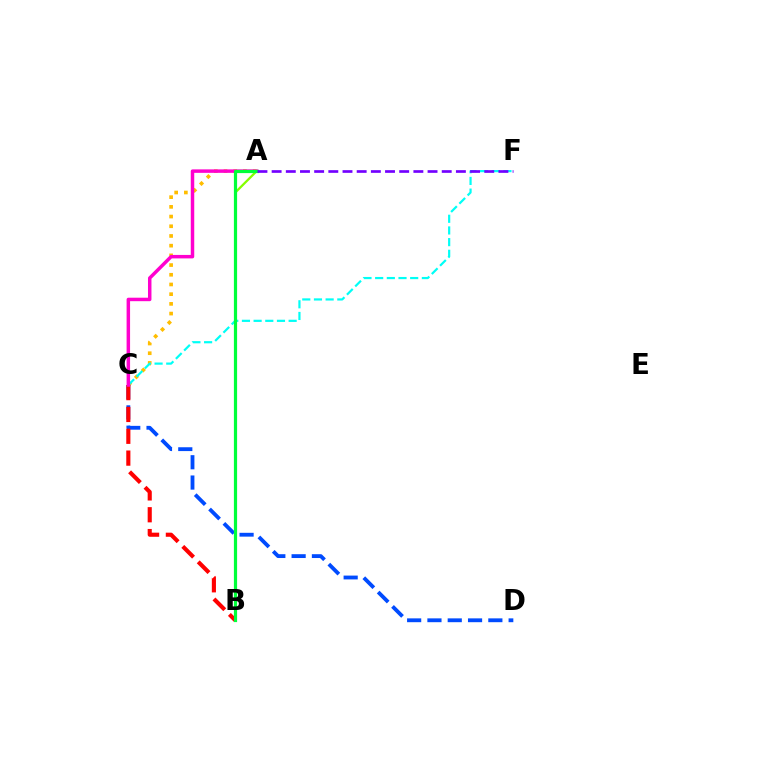{('A', 'C'): [{'color': '#ffbd00', 'line_style': 'dotted', 'thickness': 2.64}, {'color': '#ff00cf', 'line_style': 'solid', 'thickness': 2.5}], ('C', 'D'): [{'color': '#004bff', 'line_style': 'dashed', 'thickness': 2.76}], ('B', 'C'): [{'color': '#ff0000', 'line_style': 'dashed', 'thickness': 2.97}], ('C', 'F'): [{'color': '#00fff6', 'line_style': 'dashed', 'thickness': 1.59}], ('A', 'B'): [{'color': '#84ff00', 'line_style': 'solid', 'thickness': 1.63}, {'color': '#00ff39', 'line_style': 'solid', 'thickness': 2.31}], ('A', 'F'): [{'color': '#7200ff', 'line_style': 'dashed', 'thickness': 1.93}]}